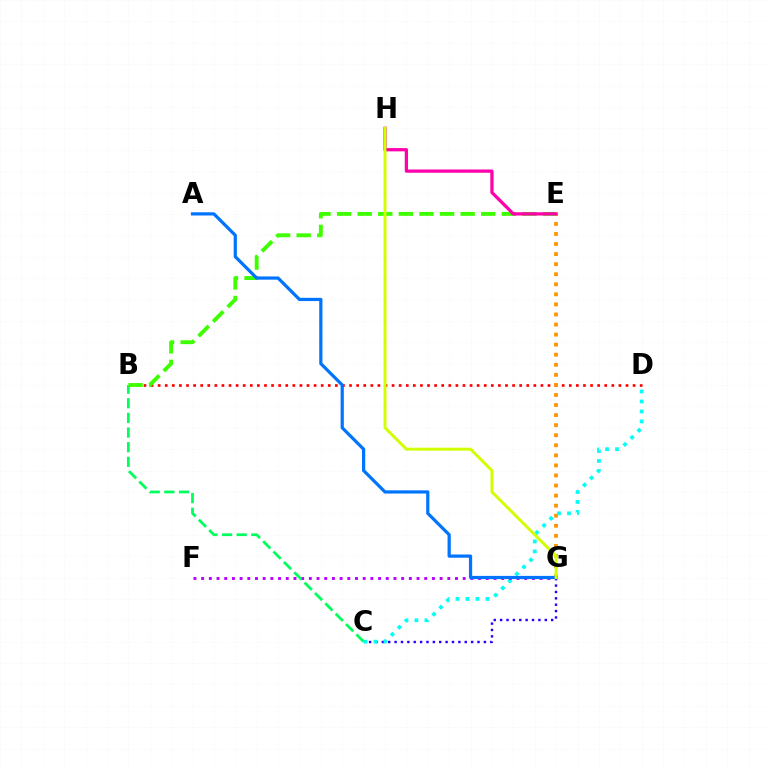{('B', 'D'): [{'color': '#ff0000', 'line_style': 'dotted', 'thickness': 1.93}], ('E', 'G'): [{'color': '#ff9400', 'line_style': 'dotted', 'thickness': 2.73}], ('C', 'G'): [{'color': '#2500ff', 'line_style': 'dotted', 'thickness': 1.73}], ('C', 'D'): [{'color': '#00fff6', 'line_style': 'dotted', 'thickness': 2.71}], ('F', 'G'): [{'color': '#b900ff', 'line_style': 'dotted', 'thickness': 2.09}], ('B', 'C'): [{'color': '#00ff5c', 'line_style': 'dashed', 'thickness': 1.99}], ('B', 'E'): [{'color': '#3dff00', 'line_style': 'dashed', 'thickness': 2.8}], ('E', 'H'): [{'color': '#ff00ac', 'line_style': 'solid', 'thickness': 2.35}], ('A', 'G'): [{'color': '#0074ff', 'line_style': 'solid', 'thickness': 2.31}], ('G', 'H'): [{'color': '#d1ff00', 'line_style': 'solid', 'thickness': 2.12}]}